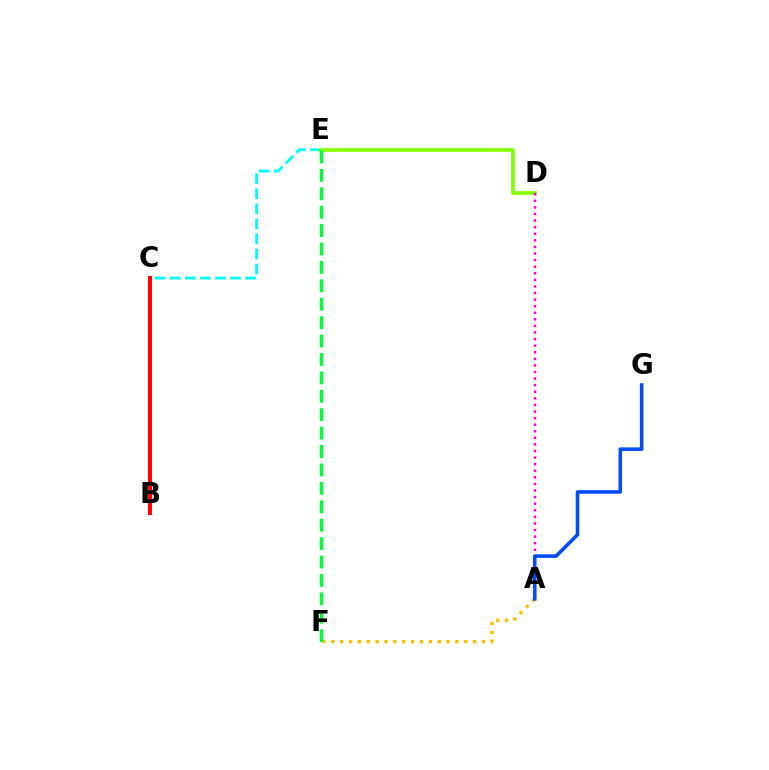{('C', 'E'): [{'color': '#00fff6', 'line_style': 'dashed', 'thickness': 2.05}], ('B', 'C'): [{'color': '#7200ff', 'line_style': 'dotted', 'thickness': 1.92}, {'color': '#ff0000', 'line_style': 'solid', 'thickness': 2.9}], ('D', 'E'): [{'color': '#84ff00', 'line_style': 'solid', 'thickness': 2.63}], ('A', 'F'): [{'color': '#ffbd00', 'line_style': 'dotted', 'thickness': 2.41}], ('E', 'F'): [{'color': '#00ff39', 'line_style': 'dashed', 'thickness': 2.5}], ('A', 'D'): [{'color': '#ff00cf', 'line_style': 'dotted', 'thickness': 1.79}], ('A', 'G'): [{'color': '#004bff', 'line_style': 'solid', 'thickness': 2.56}]}